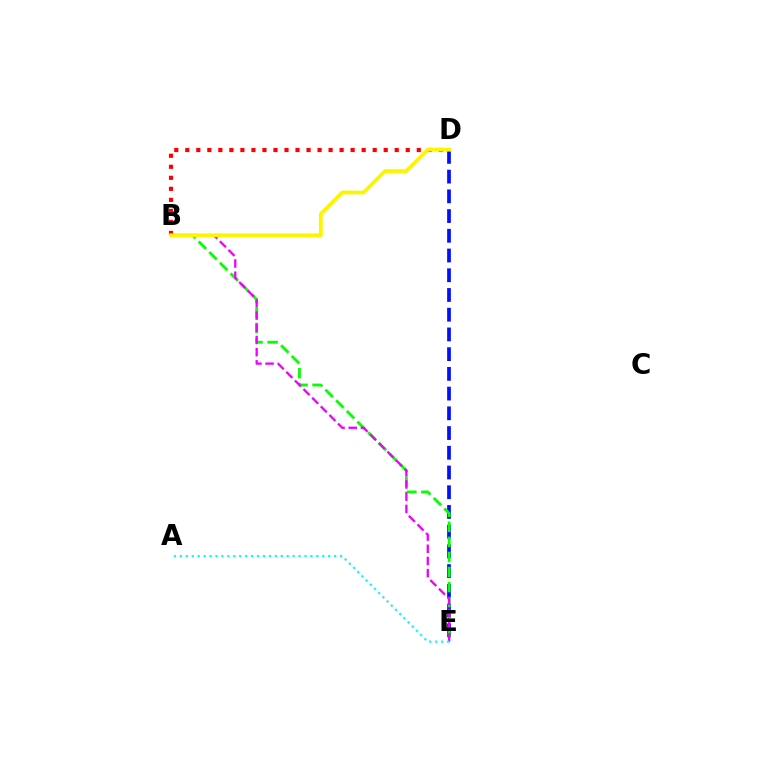{('B', 'D'): [{'color': '#ff0000', 'line_style': 'dotted', 'thickness': 2.99}, {'color': '#fcf500', 'line_style': 'solid', 'thickness': 2.72}], ('D', 'E'): [{'color': '#0010ff', 'line_style': 'dashed', 'thickness': 2.68}], ('B', 'E'): [{'color': '#08ff00', 'line_style': 'dashed', 'thickness': 2.05}, {'color': '#ee00ff', 'line_style': 'dashed', 'thickness': 1.66}], ('A', 'E'): [{'color': '#00fff6', 'line_style': 'dotted', 'thickness': 1.61}]}